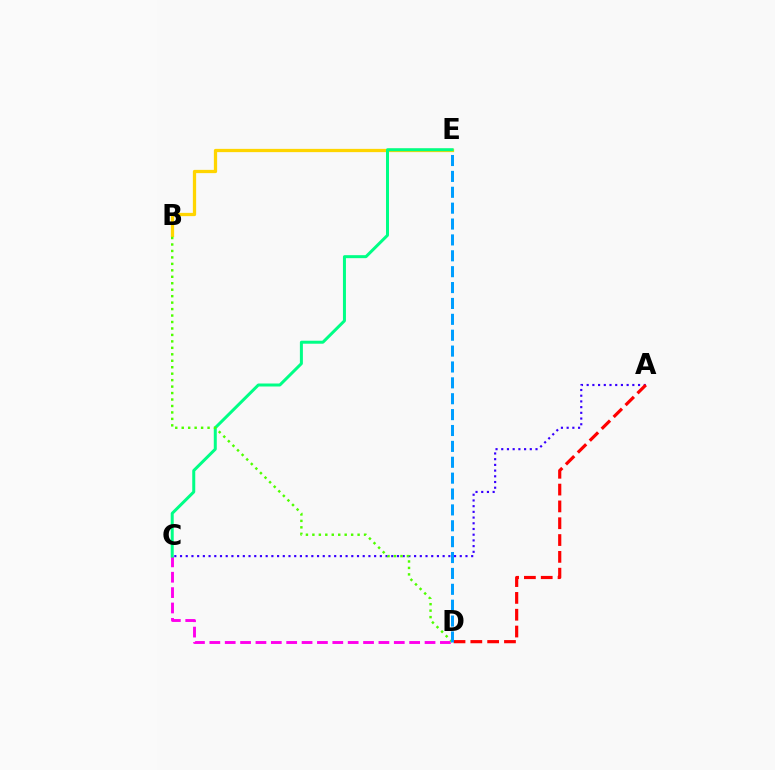{('C', 'D'): [{'color': '#ff00ed', 'line_style': 'dashed', 'thickness': 2.09}], ('B', 'E'): [{'color': '#ffd500', 'line_style': 'solid', 'thickness': 2.35}], ('A', 'C'): [{'color': '#3700ff', 'line_style': 'dotted', 'thickness': 1.55}], ('C', 'E'): [{'color': '#00ff86', 'line_style': 'solid', 'thickness': 2.16}], ('B', 'D'): [{'color': '#4fff00', 'line_style': 'dotted', 'thickness': 1.76}], ('A', 'D'): [{'color': '#ff0000', 'line_style': 'dashed', 'thickness': 2.28}], ('D', 'E'): [{'color': '#009eff', 'line_style': 'dashed', 'thickness': 2.16}]}